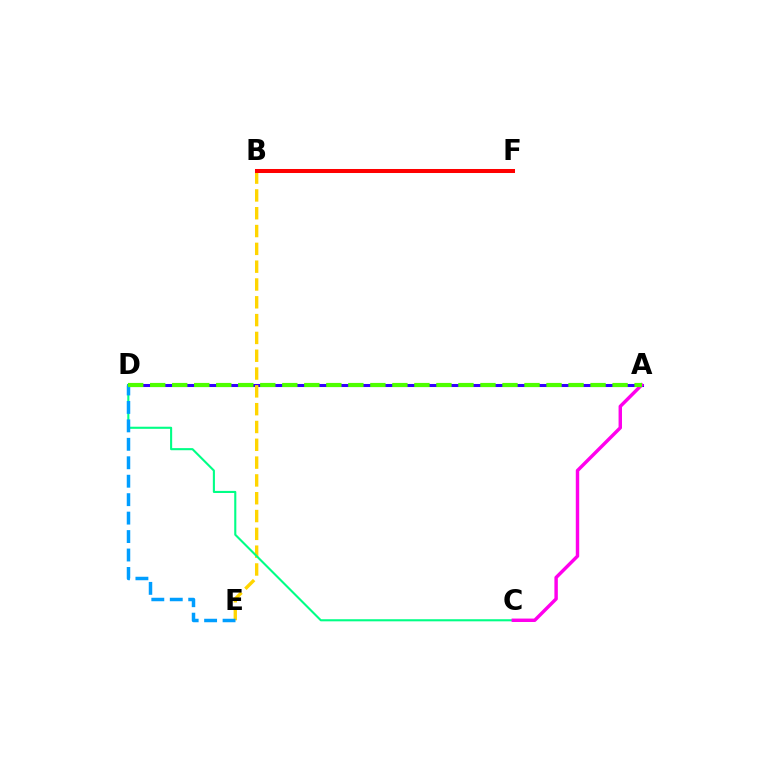{('A', 'D'): [{'color': '#3700ff', 'line_style': 'solid', 'thickness': 2.19}, {'color': '#4fff00', 'line_style': 'dashed', 'thickness': 2.99}], ('B', 'E'): [{'color': '#ffd500', 'line_style': 'dashed', 'thickness': 2.42}], ('C', 'D'): [{'color': '#00ff86', 'line_style': 'solid', 'thickness': 1.51}], ('D', 'E'): [{'color': '#009eff', 'line_style': 'dashed', 'thickness': 2.51}], ('B', 'F'): [{'color': '#ff0000', 'line_style': 'solid', 'thickness': 2.89}], ('A', 'C'): [{'color': '#ff00ed', 'line_style': 'solid', 'thickness': 2.47}]}